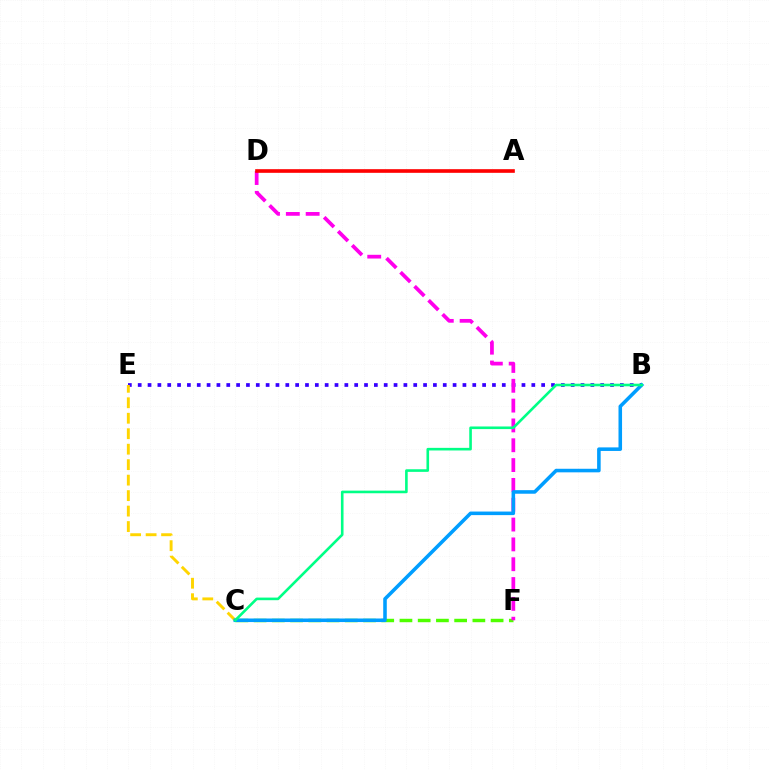{('B', 'E'): [{'color': '#3700ff', 'line_style': 'dotted', 'thickness': 2.67}], ('C', 'E'): [{'color': '#ffd500', 'line_style': 'dashed', 'thickness': 2.1}], ('C', 'F'): [{'color': '#4fff00', 'line_style': 'dashed', 'thickness': 2.48}], ('D', 'F'): [{'color': '#ff00ed', 'line_style': 'dashed', 'thickness': 2.69}], ('B', 'C'): [{'color': '#009eff', 'line_style': 'solid', 'thickness': 2.56}, {'color': '#00ff86', 'line_style': 'solid', 'thickness': 1.88}], ('A', 'D'): [{'color': '#ff0000', 'line_style': 'solid', 'thickness': 2.62}]}